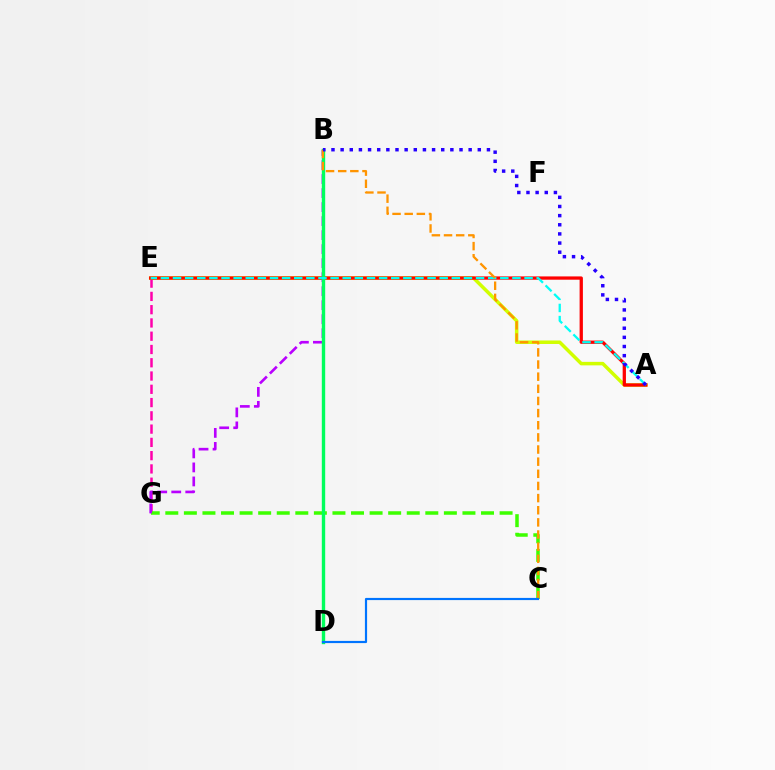{('E', 'G'): [{'color': '#ff00ac', 'line_style': 'dashed', 'thickness': 1.8}], ('A', 'E'): [{'color': '#d1ff00', 'line_style': 'solid', 'thickness': 2.53}, {'color': '#ff0000', 'line_style': 'solid', 'thickness': 2.37}, {'color': '#00fff6', 'line_style': 'dashed', 'thickness': 1.65}], ('C', 'G'): [{'color': '#3dff00', 'line_style': 'dashed', 'thickness': 2.52}], ('B', 'G'): [{'color': '#b900ff', 'line_style': 'dashed', 'thickness': 1.9}], ('B', 'D'): [{'color': '#00ff5c', 'line_style': 'solid', 'thickness': 2.43}], ('B', 'C'): [{'color': '#ff9400', 'line_style': 'dashed', 'thickness': 1.65}], ('A', 'B'): [{'color': '#2500ff', 'line_style': 'dotted', 'thickness': 2.48}], ('C', 'D'): [{'color': '#0074ff', 'line_style': 'solid', 'thickness': 1.57}]}